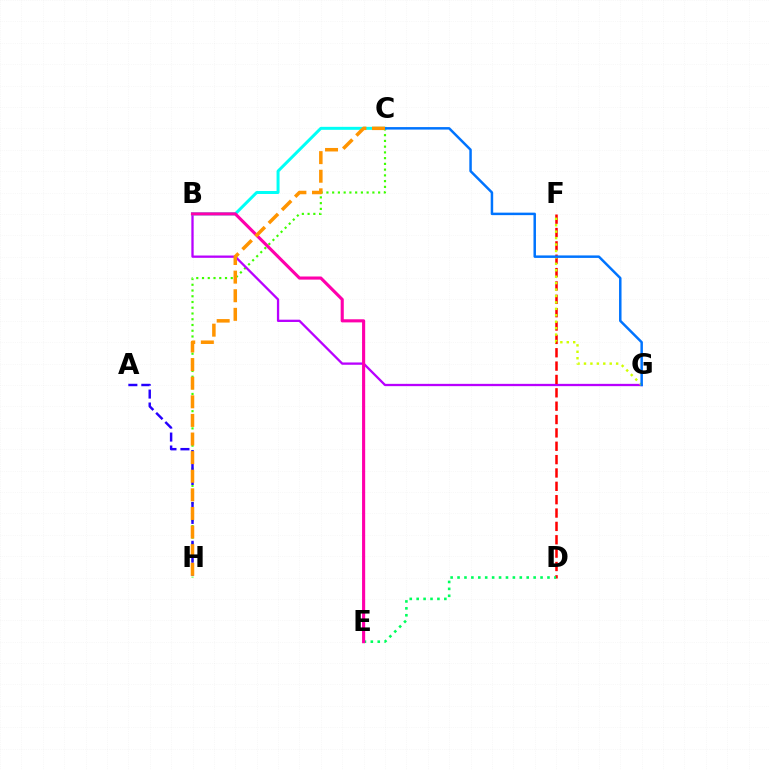{('C', 'H'): [{'color': '#3dff00', 'line_style': 'dotted', 'thickness': 1.56}, {'color': '#ff9400', 'line_style': 'dashed', 'thickness': 2.53}], ('B', 'G'): [{'color': '#b900ff', 'line_style': 'solid', 'thickness': 1.65}], ('D', 'F'): [{'color': '#ff0000', 'line_style': 'dashed', 'thickness': 1.81}], ('A', 'H'): [{'color': '#2500ff', 'line_style': 'dashed', 'thickness': 1.76}], ('F', 'G'): [{'color': '#d1ff00', 'line_style': 'dotted', 'thickness': 1.75}], ('B', 'C'): [{'color': '#00fff6', 'line_style': 'solid', 'thickness': 2.15}], ('C', 'G'): [{'color': '#0074ff', 'line_style': 'solid', 'thickness': 1.79}], ('D', 'E'): [{'color': '#00ff5c', 'line_style': 'dotted', 'thickness': 1.88}], ('B', 'E'): [{'color': '#ff00ac', 'line_style': 'solid', 'thickness': 2.25}]}